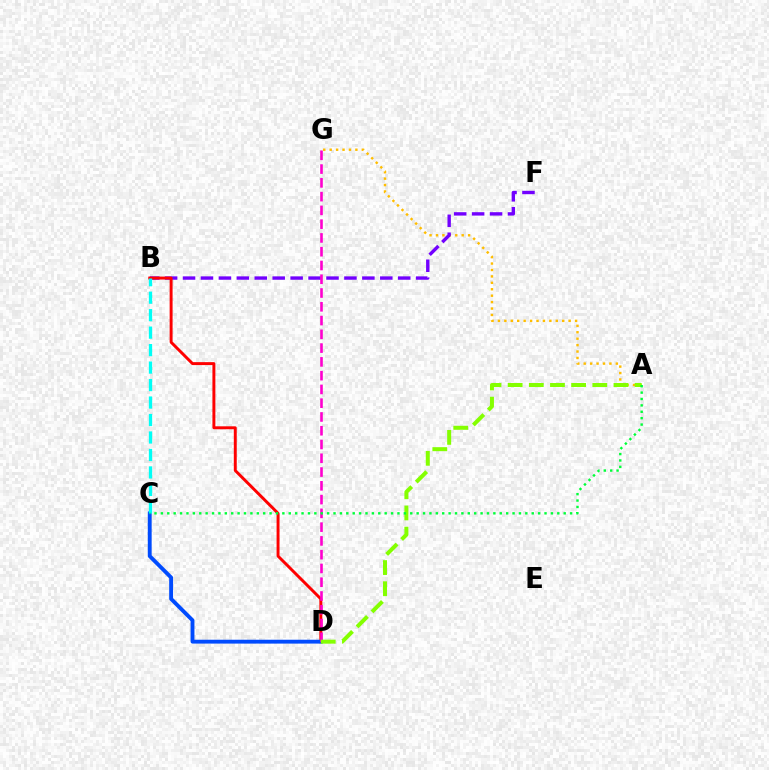{('A', 'G'): [{'color': '#ffbd00', 'line_style': 'dotted', 'thickness': 1.75}], ('B', 'F'): [{'color': '#7200ff', 'line_style': 'dashed', 'thickness': 2.44}], ('B', 'D'): [{'color': '#ff0000', 'line_style': 'solid', 'thickness': 2.12}], ('C', 'D'): [{'color': '#004bff', 'line_style': 'solid', 'thickness': 2.78}], ('D', 'G'): [{'color': '#ff00cf', 'line_style': 'dashed', 'thickness': 1.87}], ('B', 'C'): [{'color': '#00fff6', 'line_style': 'dashed', 'thickness': 2.37}], ('A', 'D'): [{'color': '#84ff00', 'line_style': 'dashed', 'thickness': 2.87}], ('A', 'C'): [{'color': '#00ff39', 'line_style': 'dotted', 'thickness': 1.74}]}